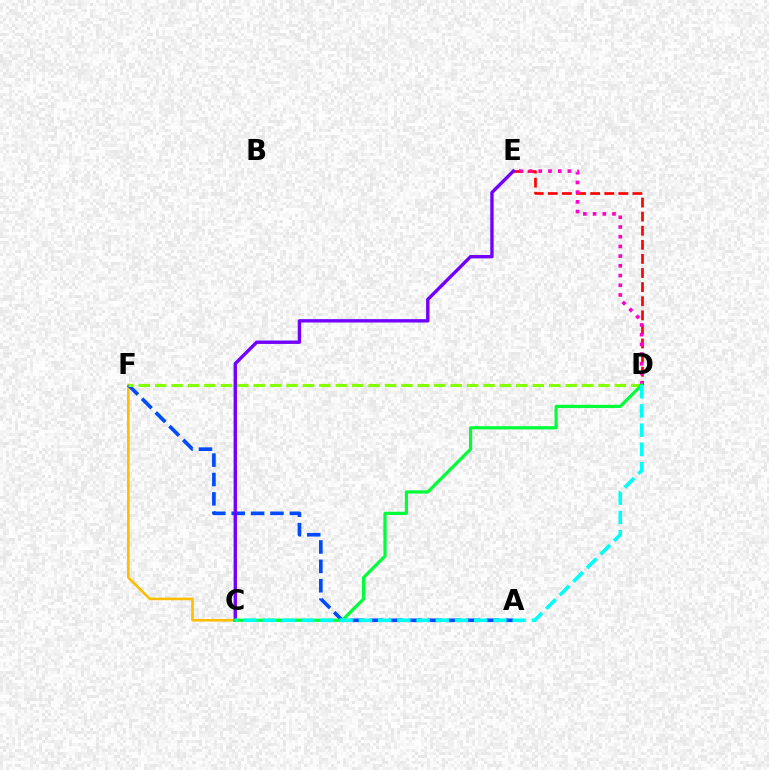{('C', 'F'): [{'color': '#ffbd00', 'line_style': 'solid', 'thickness': 1.87}], ('D', 'E'): [{'color': '#ff0000', 'line_style': 'dashed', 'thickness': 1.92}, {'color': '#ff00cf', 'line_style': 'dotted', 'thickness': 2.64}], ('A', 'F'): [{'color': '#004bff', 'line_style': 'dashed', 'thickness': 2.63}], ('D', 'F'): [{'color': '#84ff00', 'line_style': 'dashed', 'thickness': 2.23}], ('C', 'E'): [{'color': '#7200ff', 'line_style': 'solid', 'thickness': 2.43}], ('C', 'D'): [{'color': '#00ff39', 'line_style': 'solid', 'thickness': 2.3}, {'color': '#00fff6', 'line_style': 'dashed', 'thickness': 2.61}]}